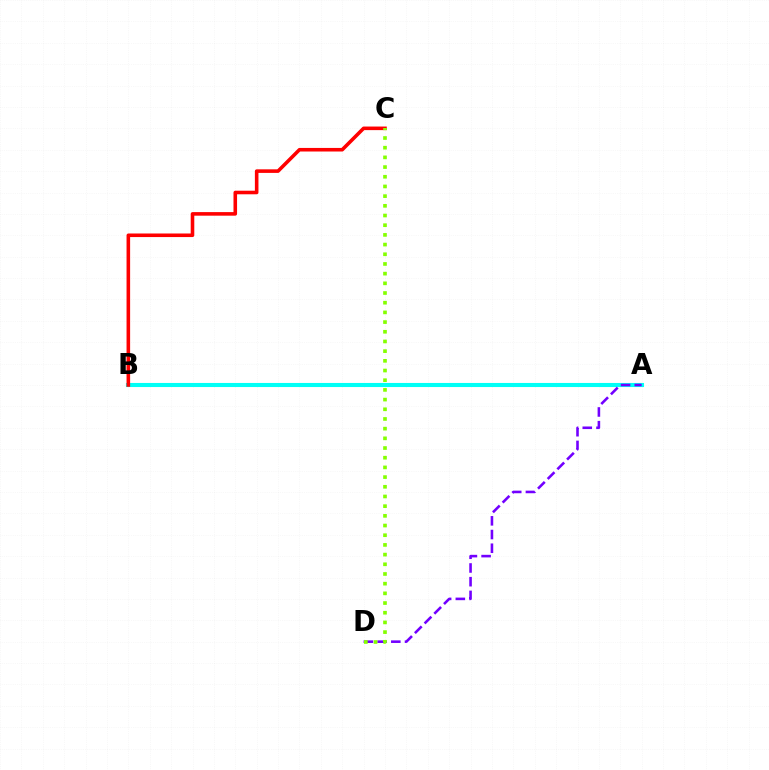{('A', 'B'): [{'color': '#00fff6', 'line_style': 'solid', 'thickness': 2.94}], ('A', 'D'): [{'color': '#7200ff', 'line_style': 'dashed', 'thickness': 1.86}], ('B', 'C'): [{'color': '#ff0000', 'line_style': 'solid', 'thickness': 2.58}], ('C', 'D'): [{'color': '#84ff00', 'line_style': 'dotted', 'thickness': 2.63}]}